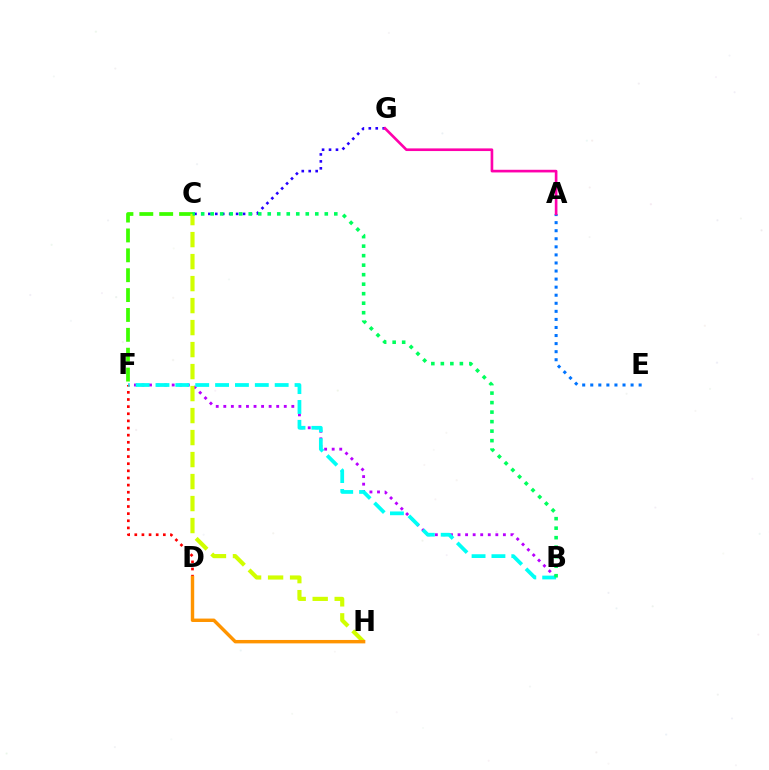{('C', 'G'): [{'color': '#2500ff', 'line_style': 'dotted', 'thickness': 1.89}], ('C', 'F'): [{'color': '#3dff00', 'line_style': 'dashed', 'thickness': 2.7}], ('A', 'E'): [{'color': '#0074ff', 'line_style': 'dotted', 'thickness': 2.19}], ('B', 'F'): [{'color': '#b900ff', 'line_style': 'dotted', 'thickness': 2.05}, {'color': '#00fff6', 'line_style': 'dashed', 'thickness': 2.7}], ('C', 'H'): [{'color': '#d1ff00', 'line_style': 'dashed', 'thickness': 2.99}], ('D', 'F'): [{'color': '#ff0000', 'line_style': 'dotted', 'thickness': 1.94}], ('A', 'G'): [{'color': '#ff00ac', 'line_style': 'solid', 'thickness': 1.91}], ('D', 'H'): [{'color': '#ff9400', 'line_style': 'solid', 'thickness': 2.46}], ('B', 'C'): [{'color': '#00ff5c', 'line_style': 'dotted', 'thickness': 2.58}]}